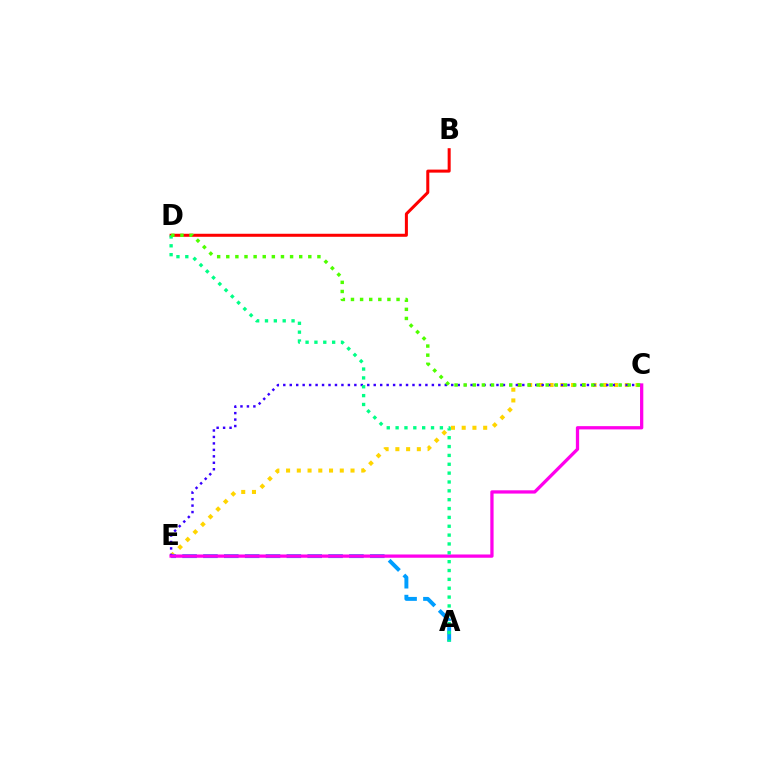{('C', 'E'): [{'color': '#ffd500', 'line_style': 'dotted', 'thickness': 2.92}, {'color': '#3700ff', 'line_style': 'dotted', 'thickness': 1.76}, {'color': '#ff00ed', 'line_style': 'solid', 'thickness': 2.36}], ('A', 'E'): [{'color': '#009eff', 'line_style': 'dashed', 'thickness': 2.83}], ('B', 'D'): [{'color': '#ff0000', 'line_style': 'solid', 'thickness': 2.18}], ('A', 'D'): [{'color': '#00ff86', 'line_style': 'dotted', 'thickness': 2.41}], ('C', 'D'): [{'color': '#4fff00', 'line_style': 'dotted', 'thickness': 2.48}]}